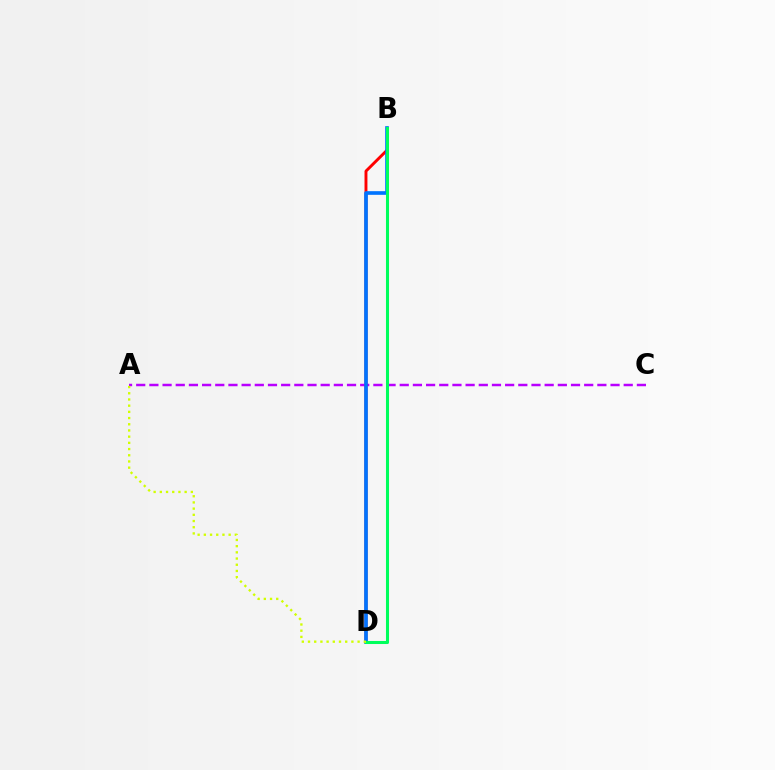{('A', 'C'): [{'color': '#b900ff', 'line_style': 'dashed', 'thickness': 1.79}], ('B', 'D'): [{'color': '#ff0000', 'line_style': 'solid', 'thickness': 2.1}, {'color': '#0074ff', 'line_style': 'solid', 'thickness': 2.63}, {'color': '#00ff5c', 'line_style': 'solid', 'thickness': 2.19}], ('A', 'D'): [{'color': '#d1ff00', 'line_style': 'dotted', 'thickness': 1.68}]}